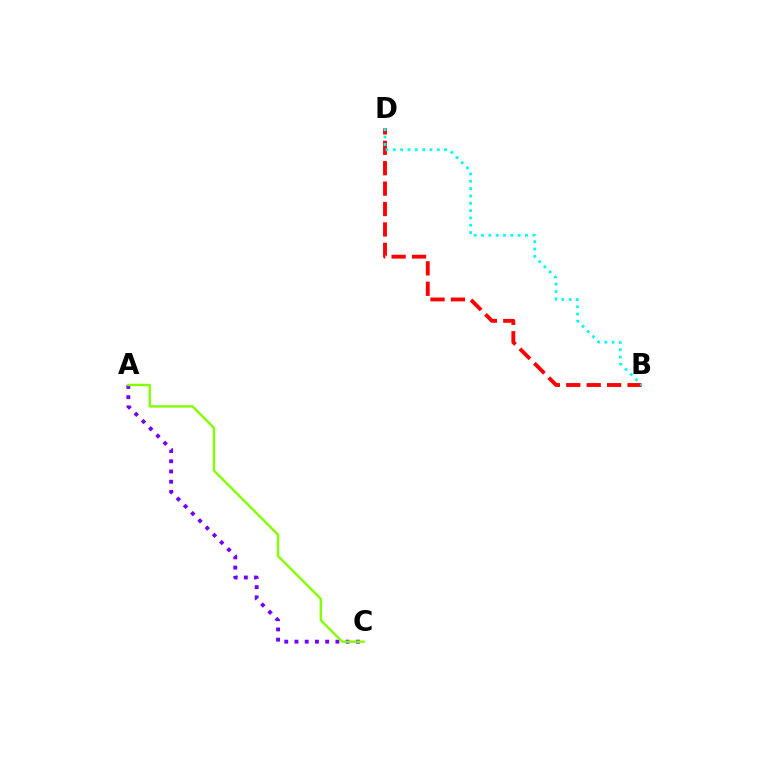{('A', 'C'): [{'color': '#7200ff', 'line_style': 'dotted', 'thickness': 2.78}, {'color': '#84ff00', 'line_style': 'solid', 'thickness': 1.73}], ('B', 'D'): [{'color': '#ff0000', 'line_style': 'dashed', 'thickness': 2.77}, {'color': '#00fff6', 'line_style': 'dotted', 'thickness': 1.99}]}